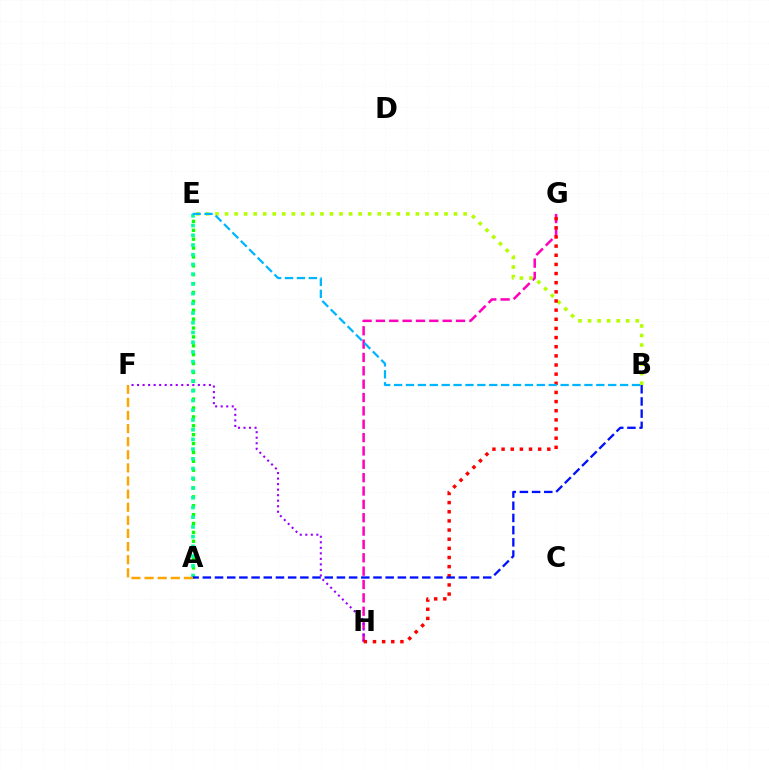{('G', 'H'): [{'color': '#ff00bd', 'line_style': 'dashed', 'thickness': 1.81}, {'color': '#ff0000', 'line_style': 'dotted', 'thickness': 2.48}], ('F', 'H'): [{'color': '#9b00ff', 'line_style': 'dotted', 'thickness': 1.5}], ('B', 'E'): [{'color': '#b3ff00', 'line_style': 'dotted', 'thickness': 2.59}, {'color': '#00b5ff', 'line_style': 'dashed', 'thickness': 1.62}], ('A', 'E'): [{'color': '#08ff00', 'line_style': 'dotted', 'thickness': 2.41}, {'color': '#00ff9d', 'line_style': 'dotted', 'thickness': 2.64}], ('A', 'B'): [{'color': '#0010ff', 'line_style': 'dashed', 'thickness': 1.66}], ('A', 'F'): [{'color': '#ffa500', 'line_style': 'dashed', 'thickness': 1.78}]}